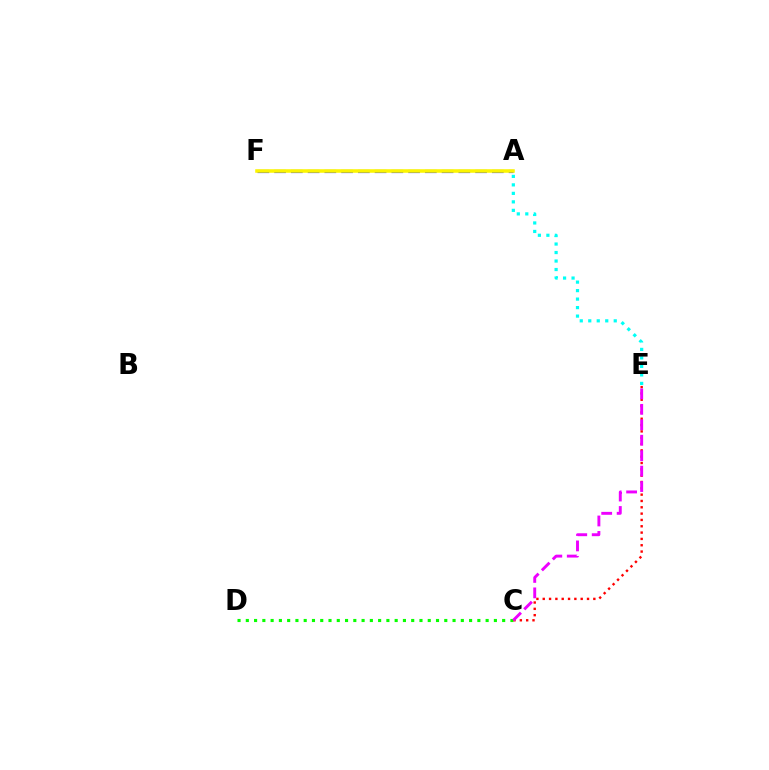{('C', 'D'): [{'color': '#08ff00', 'line_style': 'dotted', 'thickness': 2.25}], ('A', 'E'): [{'color': '#00fff6', 'line_style': 'dotted', 'thickness': 2.31}], ('C', 'E'): [{'color': '#ff0000', 'line_style': 'dotted', 'thickness': 1.72}, {'color': '#ee00ff', 'line_style': 'dashed', 'thickness': 2.1}], ('A', 'F'): [{'color': '#0010ff', 'line_style': 'dashed', 'thickness': 2.28}, {'color': '#fcf500', 'line_style': 'solid', 'thickness': 2.55}]}